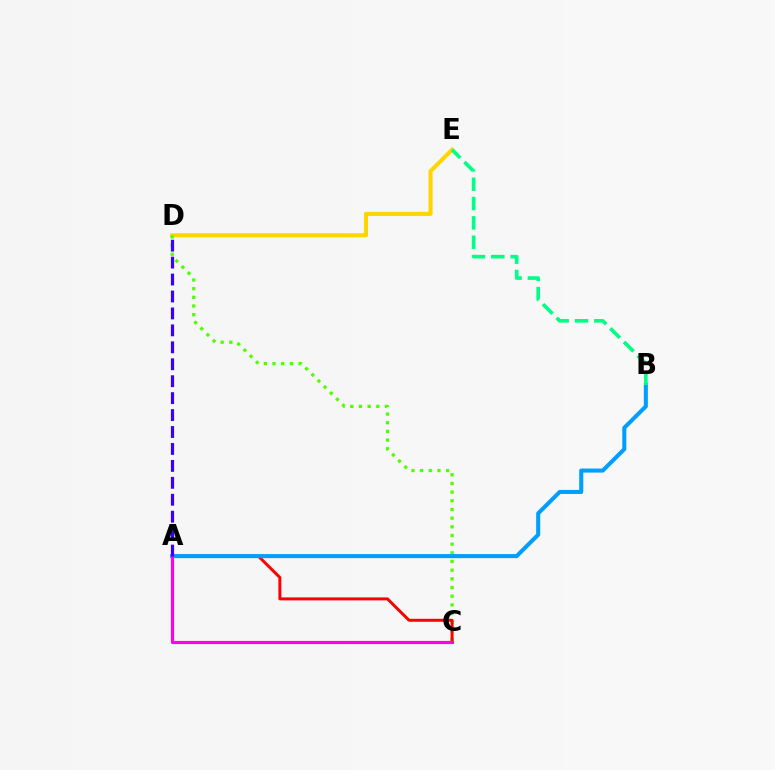{('D', 'E'): [{'color': '#ffd500', 'line_style': 'solid', 'thickness': 2.93}], ('C', 'D'): [{'color': '#4fff00', 'line_style': 'dotted', 'thickness': 2.36}], ('A', 'C'): [{'color': '#ff0000', 'line_style': 'solid', 'thickness': 2.14}, {'color': '#ff00ed', 'line_style': 'solid', 'thickness': 2.26}], ('A', 'B'): [{'color': '#009eff', 'line_style': 'solid', 'thickness': 2.91}], ('A', 'D'): [{'color': '#3700ff', 'line_style': 'dashed', 'thickness': 2.3}], ('B', 'E'): [{'color': '#00ff86', 'line_style': 'dashed', 'thickness': 2.63}]}